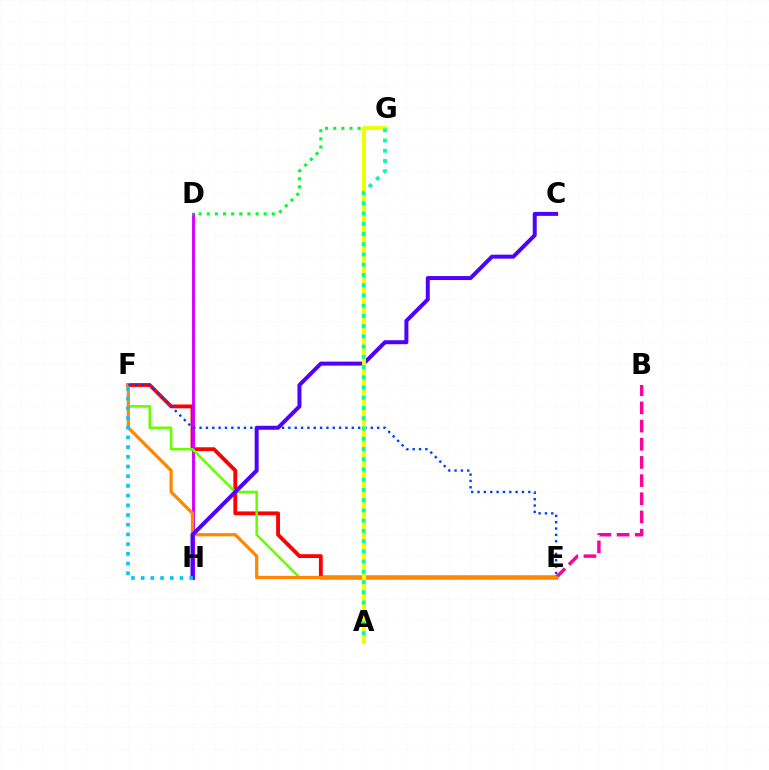{('E', 'F'): [{'color': '#ff0000', 'line_style': 'solid', 'thickness': 2.76}, {'color': '#66ff00', 'line_style': 'solid', 'thickness': 1.83}, {'color': '#ff8800', 'line_style': 'solid', 'thickness': 2.34}, {'color': '#003fff', 'line_style': 'dotted', 'thickness': 1.72}], ('B', 'E'): [{'color': '#ff00a0', 'line_style': 'dashed', 'thickness': 2.47}], ('D', 'H'): [{'color': '#d600ff', 'line_style': 'solid', 'thickness': 2.09}], ('C', 'H'): [{'color': '#4f00ff', 'line_style': 'solid', 'thickness': 2.87}], ('D', 'G'): [{'color': '#00ff27', 'line_style': 'dotted', 'thickness': 2.21}], ('F', 'H'): [{'color': '#00c7ff', 'line_style': 'dotted', 'thickness': 2.64}], ('A', 'G'): [{'color': '#eeff00', 'line_style': 'solid', 'thickness': 2.83}, {'color': '#00ffaf', 'line_style': 'dotted', 'thickness': 2.78}]}